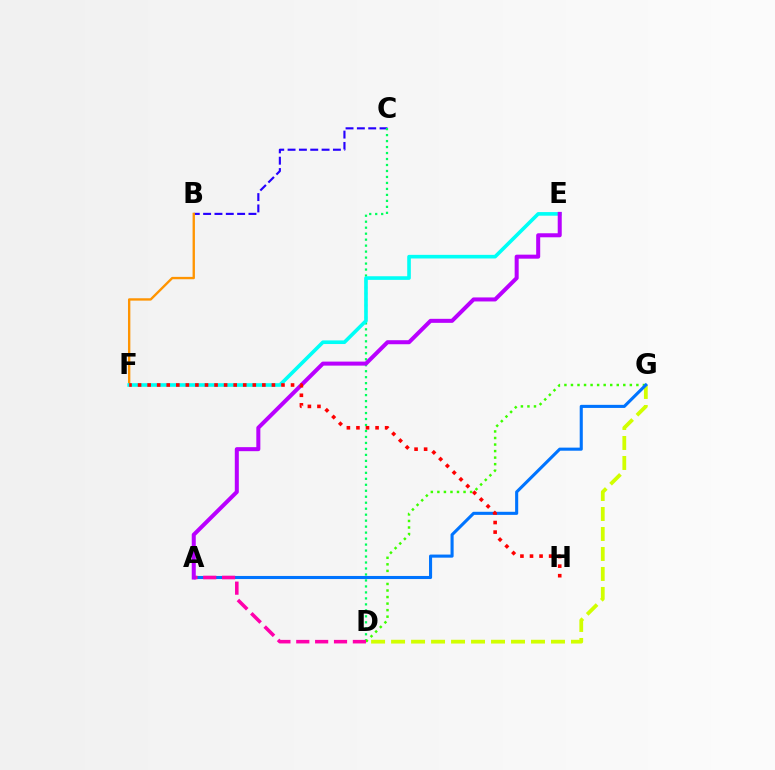{('D', 'G'): [{'color': '#d1ff00', 'line_style': 'dashed', 'thickness': 2.72}, {'color': '#3dff00', 'line_style': 'dotted', 'thickness': 1.78}], ('B', 'C'): [{'color': '#2500ff', 'line_style': 'dashed', 'thickness': 1.54}], ('C', 'D'): [{'color': '#00ff5c', 'line_style': 'dotted', 'thickness': 1.62}], ('B', 'F'): [{'color': '#ff9400', 'line_style': 'solid', 'thickness': 1.7}], ('E', 'F'): [{'color': '#00fff6', 'line_style': 'solid', 'thickness': 2.61}], ('A', 'G'): [{'color': '#0074ff', 'line_style': 'solid', 'thickness': 2.22}], ('A', 'D'): [{'color': '#ff00ac', 'line_style': 'dashed', 'thickness': 2.56}], ('A', 'E'): [{'color': '#b900ff', 'line_style': 'solid', 'thickness': 2.9}], ('F', 'H'): [{'color': '#ff0000', 'line_style': 'dotted', 'thickness': 2.6}]}